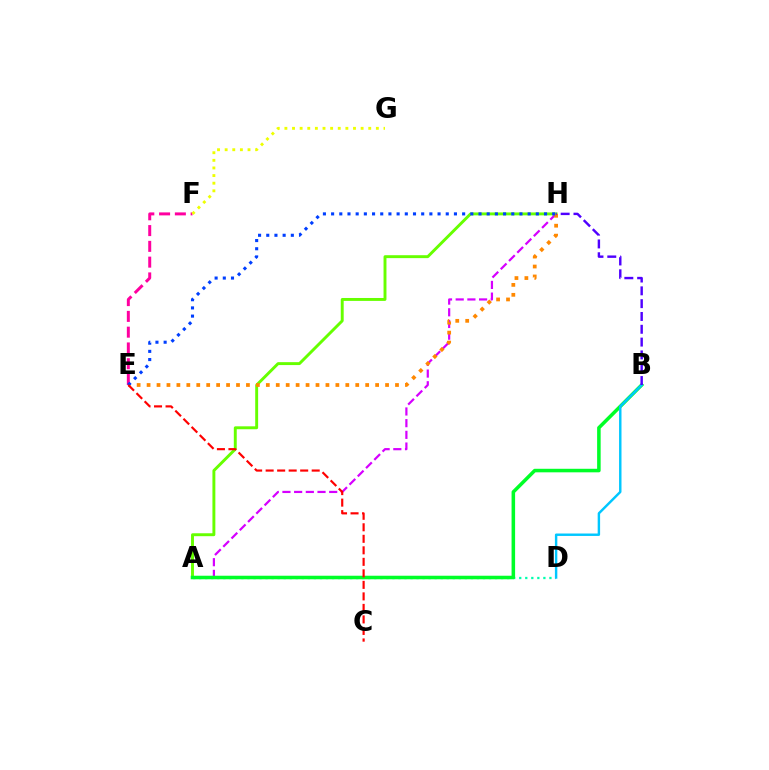{('A', 'H'): [{'color': '#d600ff', 'line_style': 'dashed', 'thickness': 1.59}, {'color': '#66ff00', 'line_style': 'solid', 'thickness': 2.1}], ('A', 'D'): [{'color': '#00ffaf', 'line_style': 'dotted', 'thickness': 1.64}], ('A', 'B'): [{'color': '#00ff27', 'line_style': 'solid', 'thickness': 2.55}], ('B', 'D'): [{'color': '#00c7ff', 'line_style': 'solid', 'thickness': 1.75}], ('E', 'H'): [{'color': '#ff8800', 'line_style': 'dotted', 'thickness': 2.7}, {'color': '#003fff', 'line_style': 'dotted', 'thickness': 2.23}], ('E', 'F'): [{'color': '#ff00a0', 'line_style': 'dashed', 'thickness': 2.14}], ('B', 'H'): [{'color': '#4f00ff', 'line_style': 'dashed', 'thickness': 1.74}], ('F', 'G'): [{'color': '#eeff00', 'line_style': 'dotted', 'thickness': 2.07}], ('C', 'E'): [{'color': '#ff0000', 'line_style': 'dashed', 'thickness': 1.56}]}